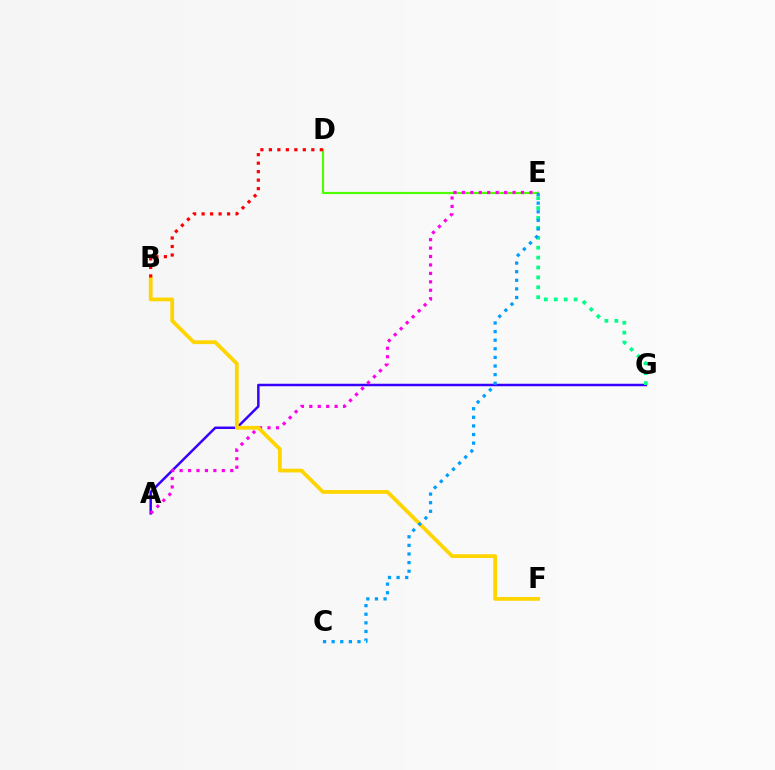{('A', 'G'): [{'color': '#3700ff', 'line_style': 'solid', 'thickness': 1.79}], ('D', 'E'): [{'color': '#4fff00', 'line_style': 'solid', 'thickness': 1.57}], ('E', 'G'): [{'color': '#00ff86', 'line_style': 'dotted', 'thickness': 2.69}], ('A', 'E'): [{'color': '#ff00ed', 'line_style': 'dotted', 'thickness': 2.29}], ('B', 'F'): [{'color': '#ffd500', 'line_style': 'solid', 'thickness': 2.71}], ('B', 'D'): [{'color': '#ff0000', 'line_style': 'dotted', 'thickness': 2.31}], ('C', 'E'): [{'color': '#009eff', 'line_style': 'dotted', 'thickness': 2.34}]}